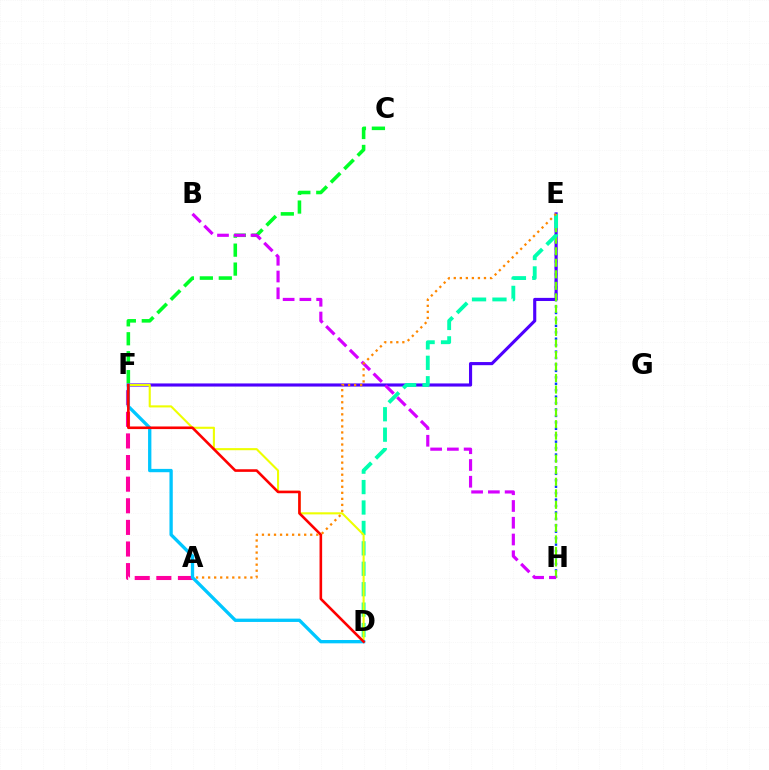{('E', 'H'): [{'color': '#003fff', 'line_style': 'dotted', 'thickness': 1.75}, {'color': '#66ff00', 'line_style': 'dashed', 'thickness': 1.57}], ('E', 'F'): [{'color': '#4f00ff', 'line_style': 'solid', 'thickness': 2.25}], ('C', 'F'): [{'color': '#00ff27', 'line_style': 'dashed', 'thickness': 2.57}], ('D', 'E'): [{'color': '#00ffaf', 'line_style': 'dashed', 'thickness': 2.77}], ('D', 'F'): [{'color': '#eeff00', 'line_style': 'solid', 'thickness': 1.51}, {'color': '#00c7ff', 'line_style': 'solid', 'thickness': 2.39}, {'color': '#ff0000', 'line_style': 'solid', 'thickness': 1.88}], ('B', 'H'): [{'color': '#d600ff', 'line_style': 'dashed', 'thickness': 2.28}], ('A', 'F'): [{'color': '#ff00a0', 'line_style': 'dashed', 'thickness': 2.94}], ('A', 'E'): [{'color': '#ff8800', 'line_style': 'dotted', 'thickness': 1.64}]}